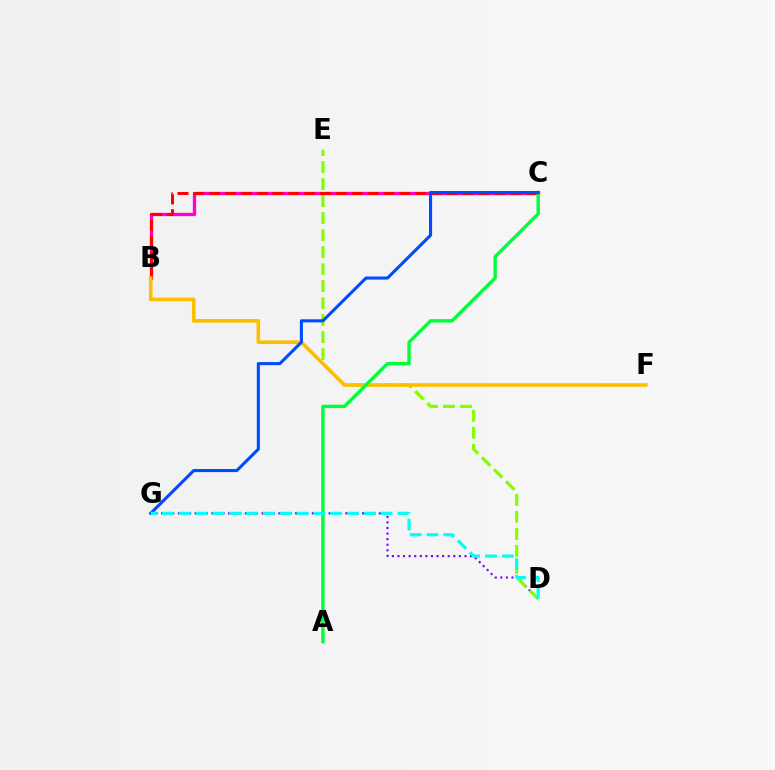{('D', 'G'): [{'color': '#7200ff', 'line_style': 'dotted', 'thickness': 1.52}, {'color': '#00fff6', 'line_style': 'dashed', 'thickness': 2.29}], ('D', 'E'): [{'color': '#84ff00', 'line_style': 'dashed', 'thickness': 2.31}], ('B', 'C'): [{'color': '#ff00cf', 'line_style': 'solid', 'thickness': 2.39}, {'color': '#ff0000', 'line_style': 'dashed', 'thickness': 2.15}], ('B', 'F'): [{'color': '#ffbd00', 'line_style': 'solid', 'thickness': 2.59}], ('A', 'C'): [{'color': '#00ff39', 'line_style': 'solid', 'thickness': 2.43}], ('C', 'G'): [{'color': '#004bff', 'line_style': 'solid', 'thickness': 2.21}]}